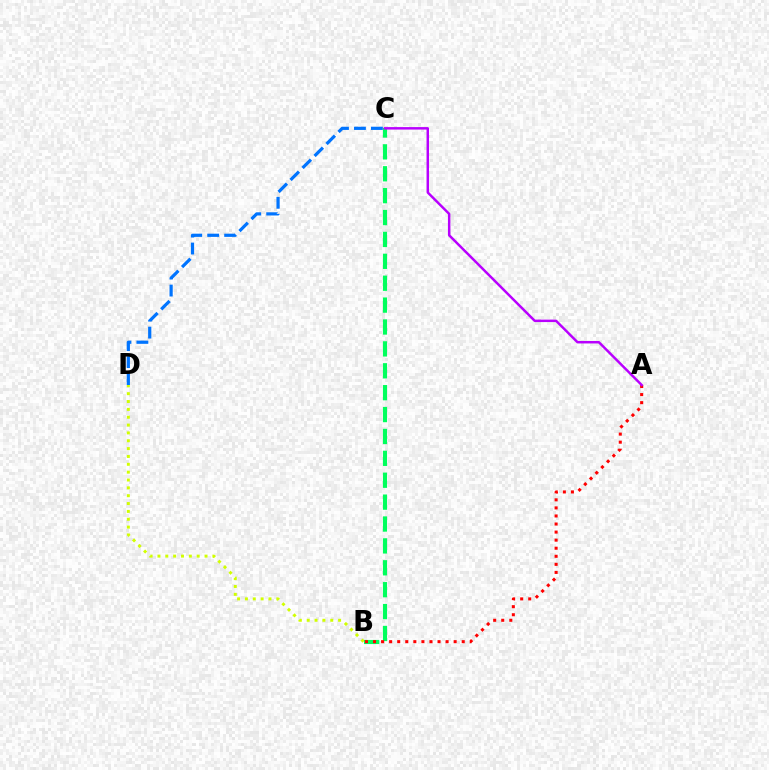{('B', 'D'): [{'color': '#d1ff00', 'line_style': 'dotted', 'thickness': 2.13}], ('B', 'C'): [{'color': '#00ff5c', 'line_style': 'dashed', 'thickness': 2.97}], ('A', 'B'): [{'color': '#ff0000', 'line_style': 'dotted', 'thickness': 2.19}], ('C', 'D'): [{'color': '#0074ff', 'line_style': 'dashed', 'thickness': 2.3}], ('A', 'C'): [{'color': '#b900ff', 'line_style': 'solid', 'thickness': 1.78}]}